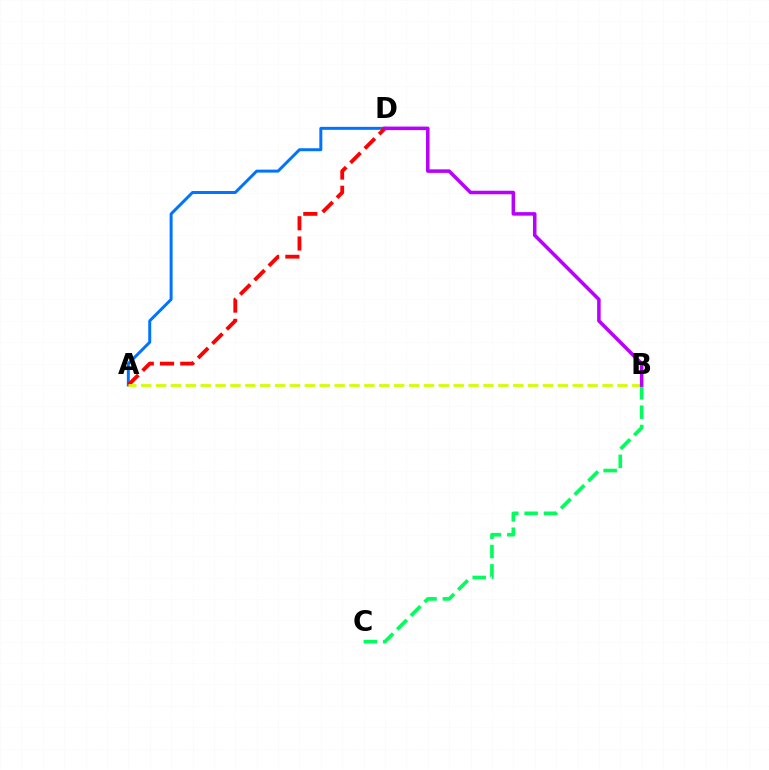{('A', 'D'): [{'color': '#0074ff', 'line_style': 'solid', 'thickness': 2.14}, {'color': '#ff0000', 'line_style': 'dashed', 'thickness': 2.75}], ('A', 'B'): [{'color': '#d1ff00', 'line_style': 'dashed', 'thickness': 2.02}], ('B', 'C'): [{'color': '#00ff5c', 'line_style': 'dashed', 'thickness': 2.63}], ('B', 'D'): [{'color': '#b900ff', 'line_style': 'solid', 'thickness': 2.54}]}